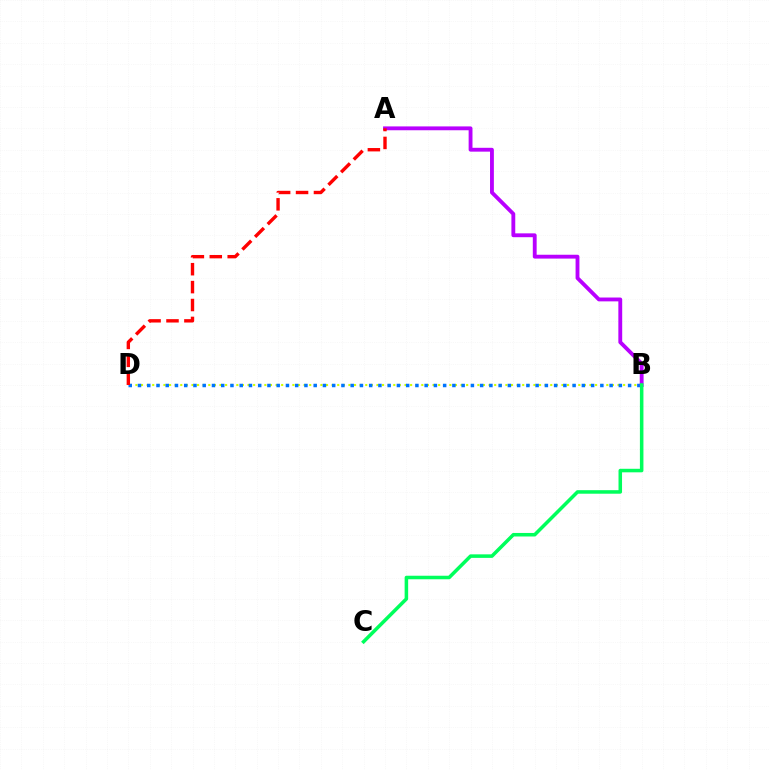{('B', 'D'): [{'color': '#d1ff00', 'line_style': 'dotted', 'thickness': 1.52}, {'color': '#0074ff', 'line_style': 'dotted', 'thickness': 2.51}], ('A', 'B'): [{'color': '#b900ff', 'line_style': 'solid', 'thickness': 2.77}], ('B', 'C'): [{'color': '#00ff5c', 'line_style': 'solid', 'thickness': 2.54}], ('A', 'D'): [{'color': '#ff0000', 'line_style': 'dashed', 'thickness': 2.43}]}